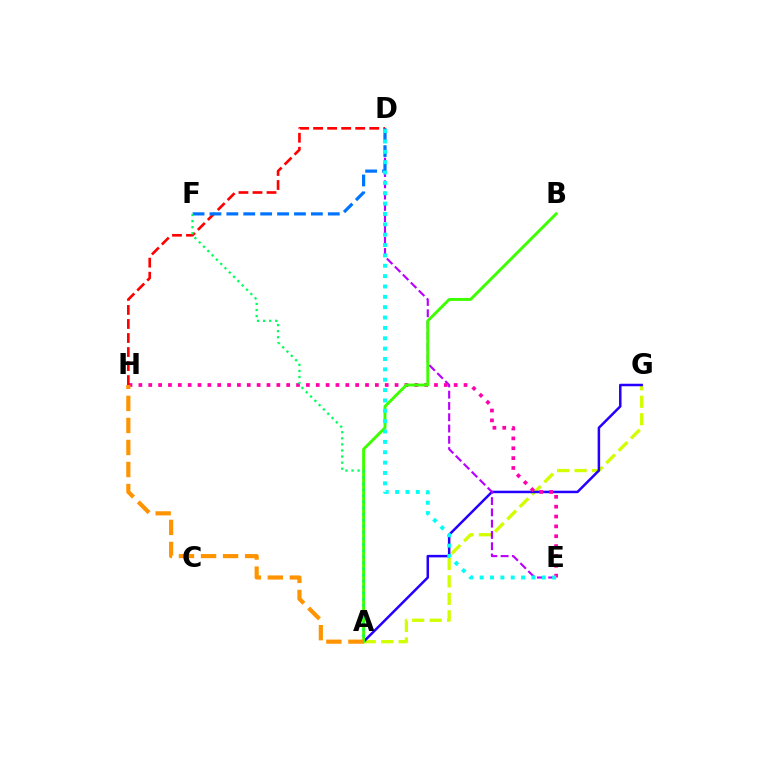{('A', 'G'): [{'color': '#d1ff00', 'line_style': 'dashed', 'thickness': 2.37}, {'color': '#2500ff', 'line_style': 'solid', 'thickness': 1.8}], ('D', 'E'): [{'color': '#b900ff', 'line_style': 'dashed', 'thickness': 1.53}, {'color': '#00fff6', 'line_style': 'dotted', 'thickness': 2.81}], ('E', 'H'): [{'color': '#ff00ac', 'line_style': 'dotted', 'thickness': 2.68}], ('A', 'B'): [{'color': '#3dff00', 'line_style': 'solid', 'thickness': 2.1}], ('D', 'H'): [{'color': '#ff0000', 'line_style': 'dashed', 'thickness': 1.91}], ('D', 'F'): [{'color': '#0074ff', 'line_style': 'dashed', 'thickness': 2.3}], ('A', 'F'): [{'color': '#00ff5c', 'line_style': 'dotted', 'thickness': 1.65}], ('A', 'H'): [{'color': '#ff9400', 'line_style': 'dashed', 'thickness': 2.99}]}